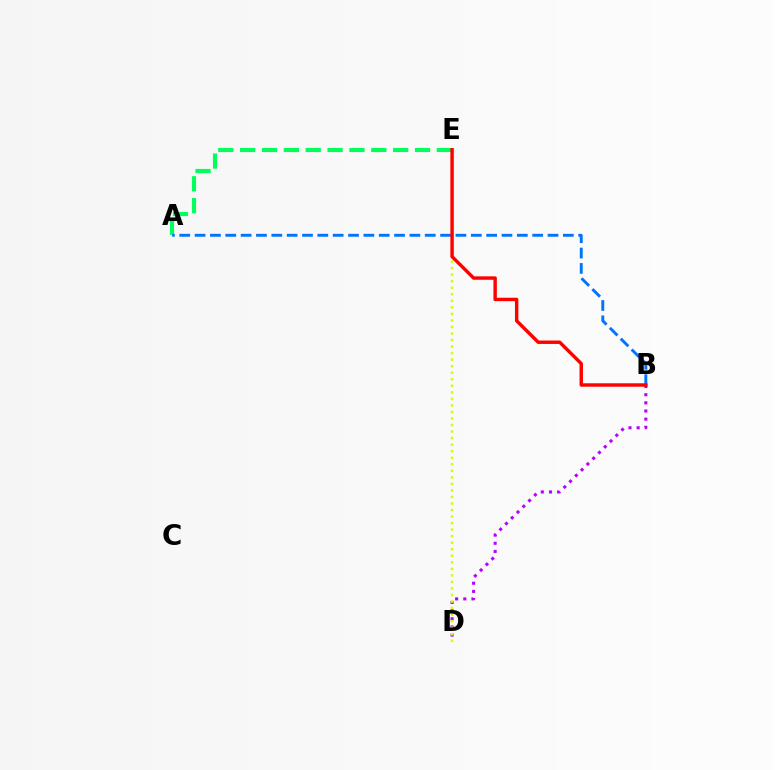{('B', 'D'): [{'color': '#b900ff', 'line_style': 'dotted', 'thickness': 2.22}], ('D', 'E'): [{'color': '#d1ff00', 'line_style': 'dotted', 'thickness': 1.78}], ('A', 'E'): [{'color': '#00ff5c', 'line_style': 'dashed', 'thickness': 2.97}], ('A', 'B'): [{'color': '#0074ff', 'line_style': 'dashed', 'thickness': 2.08}], ('B', 'E'): [{'color': '#ff0000', 'line_style': 'solid', 'thickness': 2.47}]}